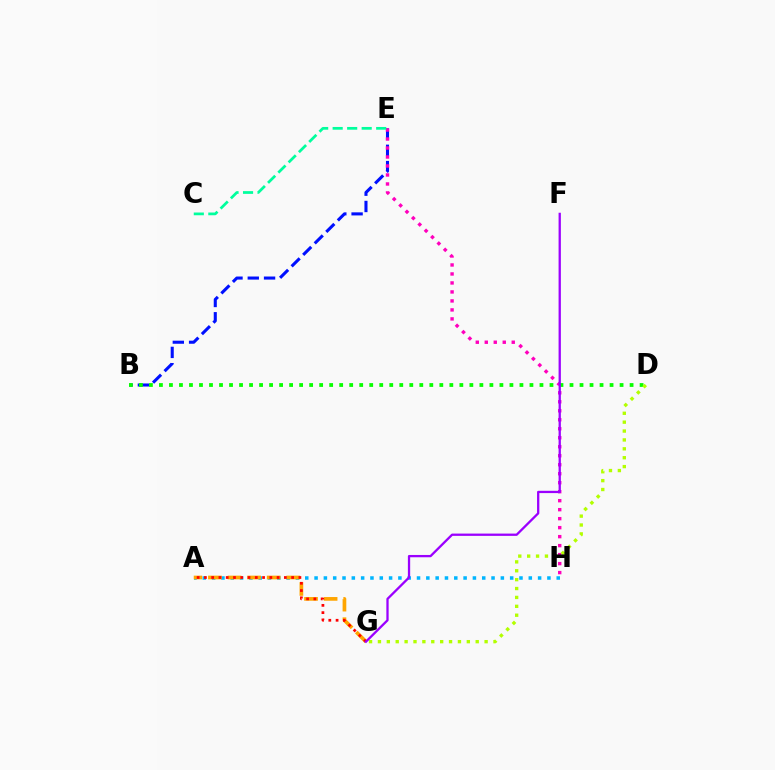{('A', 'H'): [{'color': '#00b5ff', 'line_style': 'dotted', 'thickness': 2.53}], ('A', 'G'): [{'color': '#ffa500', 'line_style': 'dashed', 'thickness': 2.66}, {'color': '#ff0000', 'line_style': 'dotted', 'thickness': 1.97}], ('B', 'E'): [{'color': '#0010ff', 'line_style': 'dashed', 'thickness': 2.21}], ('E', 'H'): [{'color': '#ff00bd', 'line_style': 'dotted', 'thickness': 2.44}], ('B', 'D'): [{'color': '#08ff00', 'line_style': 'dotted', 'thickness': 2.72}], ('C', 'E'): [{'color': '#00ff9d', 'line_style': 'dashed', 'thickness': 1.97}], ('D', 'G'): [{'color': '#b3ff00', 'line_style': 'dotted', 'thickness': 2.42}], ('F', 'G'): [{'color': '#9b00ff', 'line_style': 'solid', 'thickness': 1.65}]}